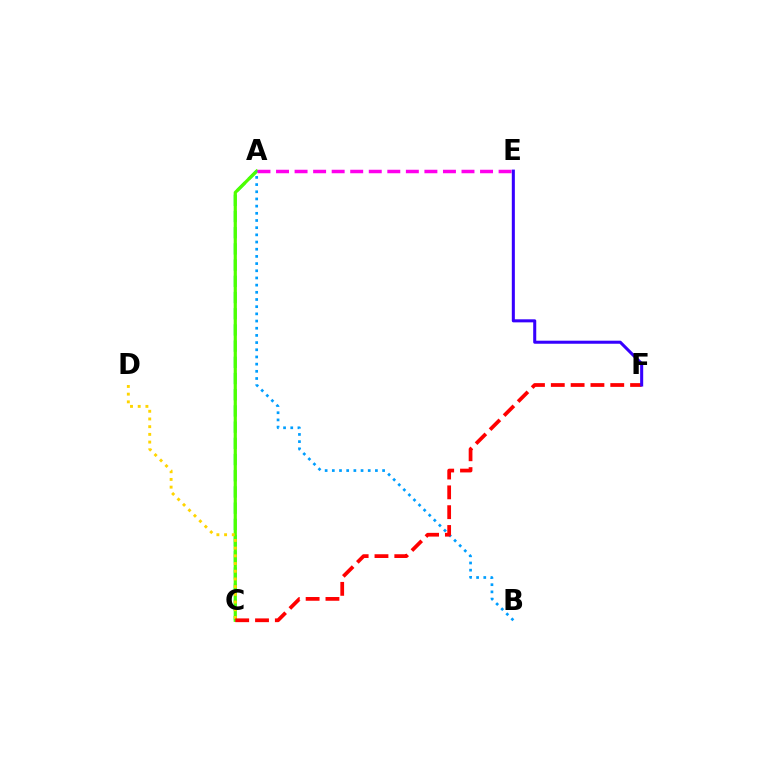{('A', 'C'): [{'color': '#00ff86', 'line_style': 'dashed', 'thickness': 2.2}, {'color': '#4fff00', 'line_style': 'solid', 'thickness': 2.31}], ('A', 'B'): [{'color': '#009eff', 'line_style': 'dotted', 'thickness': 1.95}], ('C', 'D'): [{'color': '#ffd500', 'line_style': 'dotted', 'thickness': 2.09}], ('C', 'F'): [{'color': '#ff0000', 'line_style': 'dashed', 'thickness': 2.69}], ('A', 'E'): [{'color': '#ff00ed', 'line_style': 'dashed', 'thickness': 2.52}], ('E', 'F'): [{'color': '#3700ff', 'line_style': 'solid', 'thickness': 2.19}]}